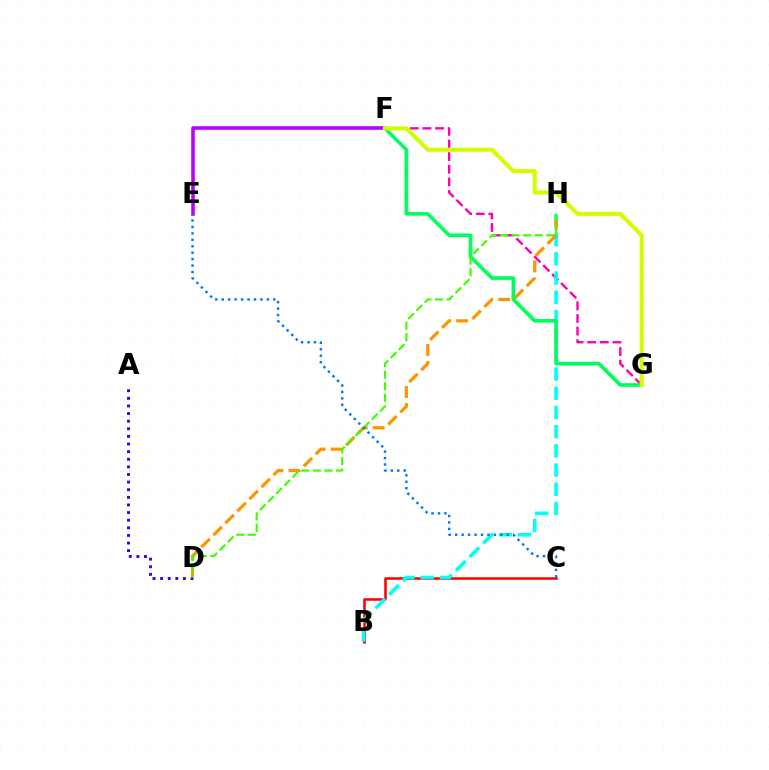{('A', 'D'): [{'color': '#2500ff', 'line_style': 'dotted', 'thickness': 2.07}], ('F', 'G'): [{'color': '#ff00ac', 'line_style': 'dashed', 'thickness': 1.72}, {'color': '#00ff5c', 'line_style': 'solid', 'thickness': 2.61}, {'color': '#d1ff00', 'line_style': 'solid', 'thickness': 2.93}], ('B', 'C'): [{'color': '#ff0000', 'line_style': 'solid', 'thickness': 1.84}], ('E', 'F'): [{'color': '#b900ff', 'line_style': 'solid', 'thickness': 2.58}], ('B', 'H'): [{'color': '#00fff6', 'line_style': 'dashed', 'thickness': 2.61}], ('D', 'H'): [{'color': '#ff9400', 'line_style': 'dashed', 'thickness': 2.31}, {'color': '#3dff00', 'line_style': 'dashed', 'thickness': 1.57}], ('C', 'E'): [{'color': '#0074ff', 'line_style': 'dotted', 'thickness': 1.75}]}